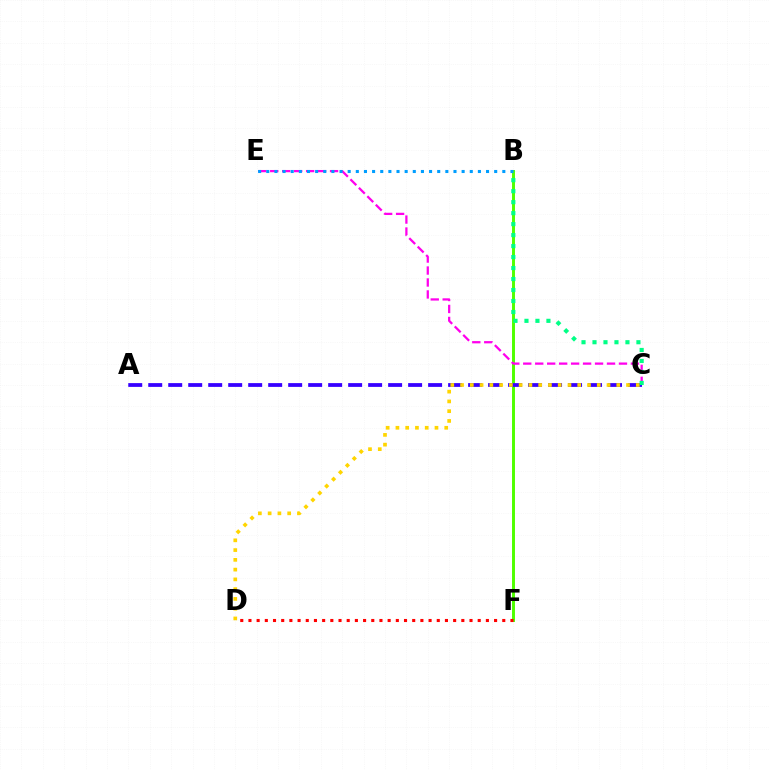{('B', 'F'): [{'color': '#4fff00', 'line_style': 'solid', 'thickness': 2.12}], ('A', 'C'): [{'color': '#3700ff', 'line_style': 'dashed', 'thickness': 2.72}], ('C', 'E'): [{'color': '#ff00ed', 'line_style': 'dashed', 'thickness': 1.63}], ('C', 'D'): [{'color': '#ffd500', 'line_style': 'dotted', 'thickness': 2.65}], ('B', 'E'): [{'color': '#009eff', 'line_style': 'dotted', 'thickness': 2.21}], ('B', 'C'): [{'color': '#00ff86', 'line_style': 'dotted', 'thickness': 2.98}], ('D', 'F'): [{'color': '#ff0000', 'line_style': 'dotted', 'thickness': 2.22}]}